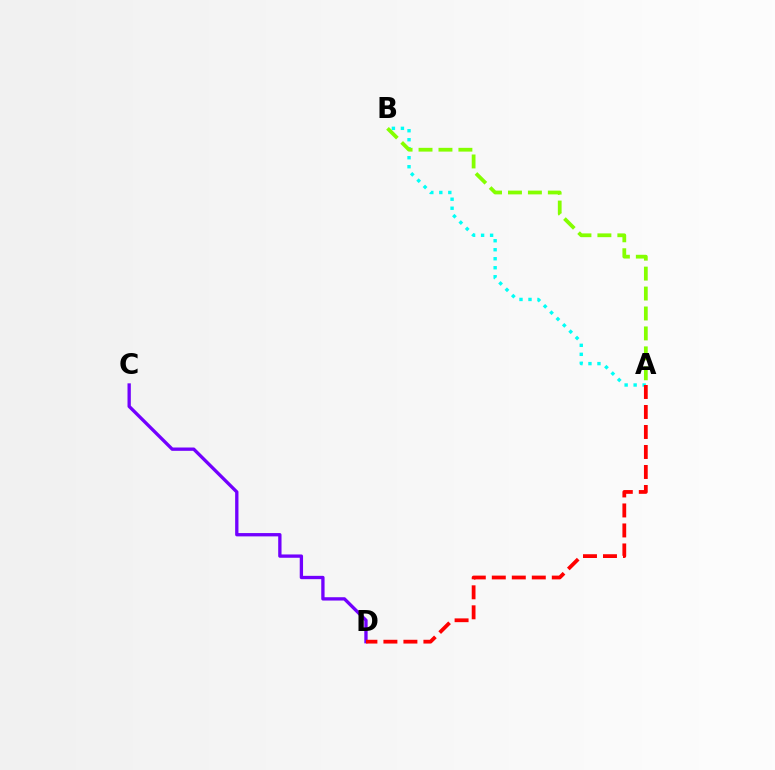{('A', 'B'): [{'color': '#00fff6', 'line_style': 'dotted', 'thickness': 2.45}, {'color': '#84ff00', 'line_style': 'dashed', 'thickness': 2.71}], ('C', 'D'): [{'color': '#7200ff', 'line_style': 'solid', 'thickness': 2.39}], ('A', 'D'): [{'color': '#ff0000', 'line_style': 'dashed', 'thickness': 2.72}]}